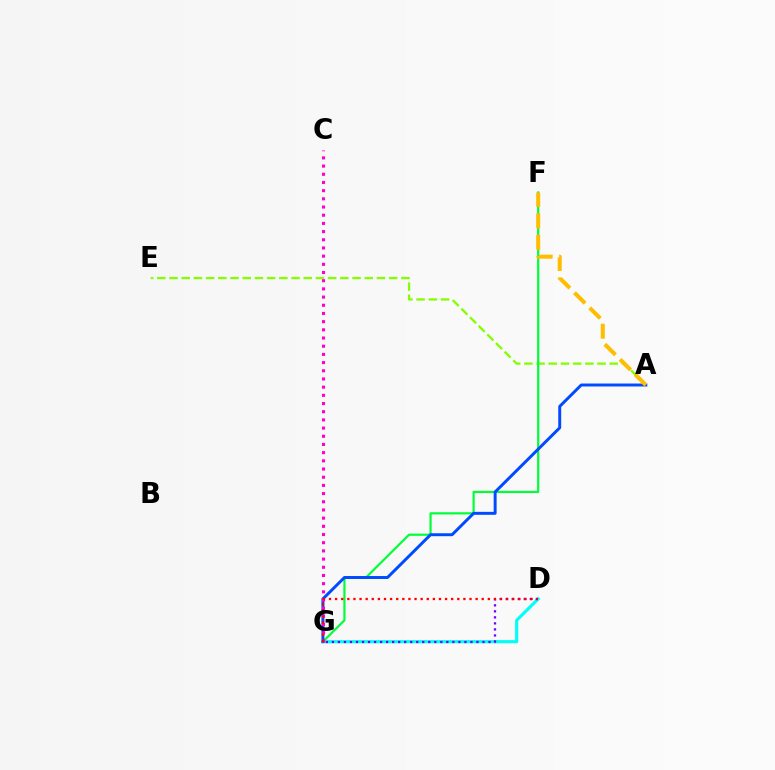{('A', 'E'): [{'color': '#84ff00', 'line_style': 'dashed', 'thickness': 1.66}], ('D', 'G'): [{'color': '#00fff6', 'line_style': 'solid', 'thickness': 2.27}, {'color': '#7200ff', 'line_style': 'dotted', 'thickness': 1.64}, {'color': '#ff0000', 'line_style': 'dotted', 'thickness': 1.66}], ('F', 'G'): [{'color': '#00ff39', 'line_style': 'solid', 'thickness': 1.59}], ('A', 'G'): [{'color': '#004bff', 'line_style': 'solid', 'thickness': 2.13}], ('A', 'F'): [{'color': '#ffbd00', 'line_style': 'dashed', 'thickness': 2.91}], ('C', 'G'): [{'color': '#ff00cf', 'line_style': 'dotted', 'thickness': 2.22}]}